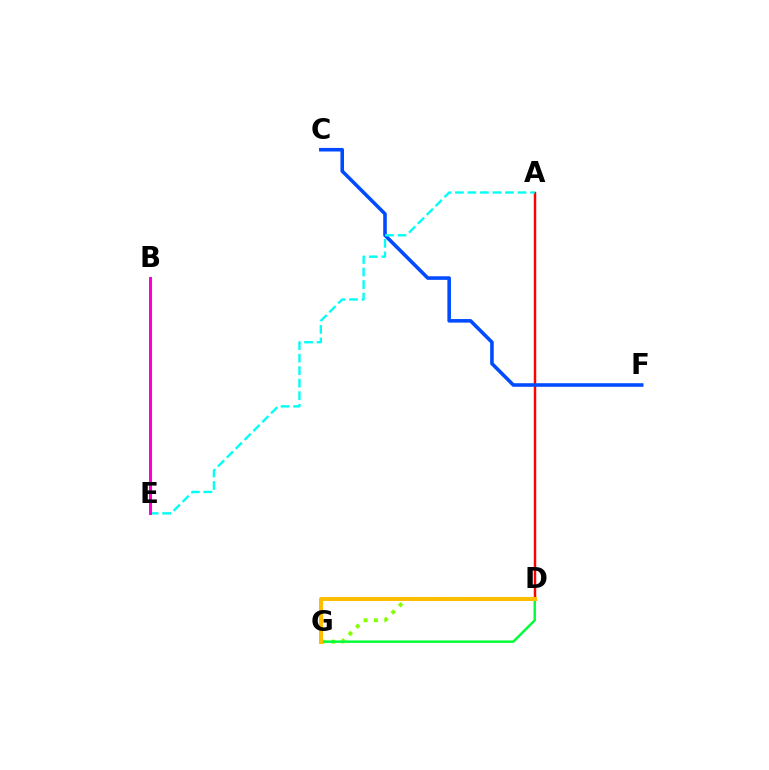{('B', 'E'): [{'color': '#7200ff', 'line_style': 'solid', 'thickness': 2.1}, {'color': '#ff00cf', 'line_style': 'solid', 'thickness': 2.19}], ('A', 'D'): [{'color': '#ff0000', 'line_style': 'solid', 'thickness': 1.76}], ('C', 'F'): [{'color': '#004bff', 'line_style': 'solid', 'thickness': 2.57}], ('D', 'G'): [{'color': '#84ff00', 'line_style': 'dotted', 'thickness': 2.81}, {'color': '#00ff39', 'line_style': 'solid', 'thickness': 1.77}, {'color': '#ffbd00', 'line_style': 'solid', 'thickness': 2.89}], ('A', 'E'): [{'color': '#00fff6', 'line_style': 'dashed', 'thickness': 1.7}]}